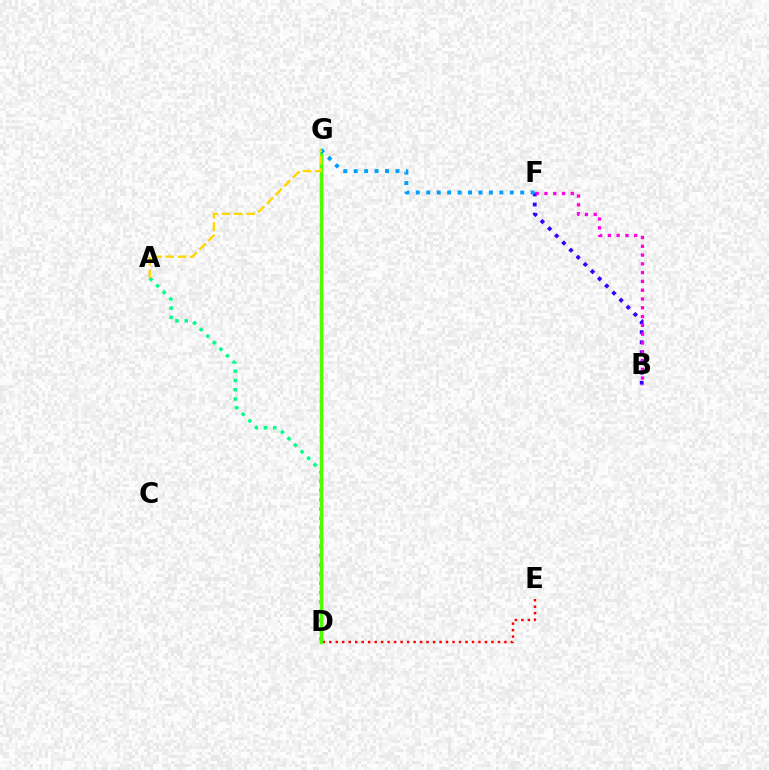{('D', 'E'): [{'color': '#ff0000', 'line_style': 'dotted', 'thickness': 1.76}], ('A', 'D'): [{'color': '#00ff86', 'line_style': 'dotted', 'thickness': 2.52}], ('B', 'F'): [{'color': '#3700ff', 'line_style': 'dotted', 'thickness': 2.75}, {'color': '#ff00ed', 'line_style': 'dotted', 'thickness': 2.39}], ('D', 'G'): [{'color': '#4fff00', 'line_style': 'solid', 'thickness': 2.51}], ('F', 'G'): [{'color': '#009eff', 'line_style': 'dotted', 'thickness': 2.84}], ('A', 'G'): [{'color': '#ffd500', 'line_style': 'dashed', 'thickness': 1.68}]}